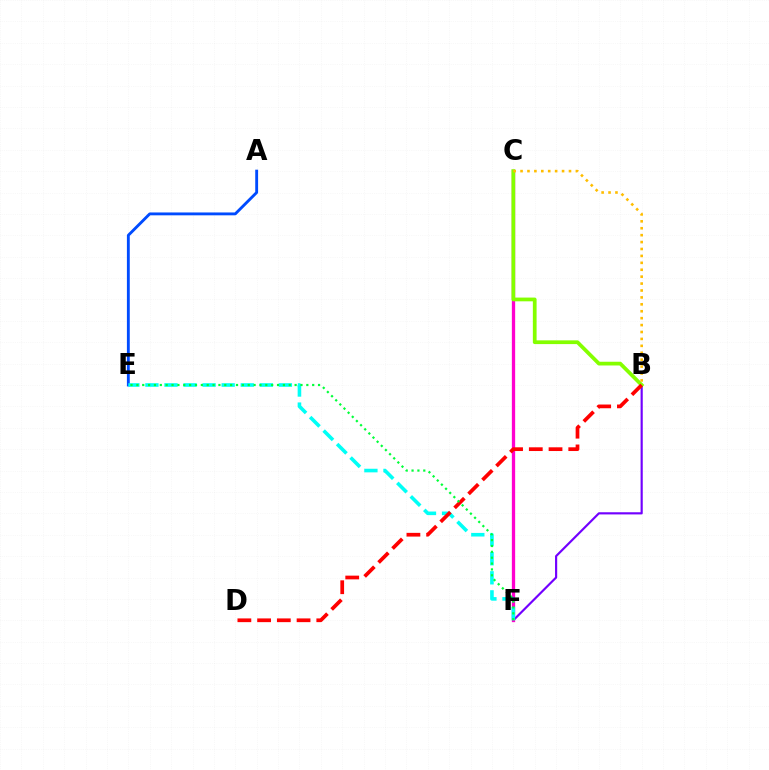{('B', 'F'): [{'color': '#7200ff', 'line_style': 'solid', 'thickness': 1.56}], ('C', 'F'): [{'color': '#ff00cf', 'line_style': 'solid', 'thickness': 2.38}], ('A', 'E'): [{'color': '#004bff', 'line_style': 'solid', 'thickness': 2.06}], ('B', 'C'): [{'color': '#84ff00', 'line_style': 'solid', 'thickness': 2.69}, {'color': '#ffbd00', 'line_style': 'dotted', 'thickness': 1.88}], ('E', 'F'): [{'color': '#00fff6', 'line_style': 'dashed', 'thickness': 2.59}, {'color': '#00ff39', 'line_style': 'dotted', 'thickness': 1.59}], ('B', 'D'): [{'color': '#ff0000', 'line_style': 'dashed', 'thickness': 2.68}]}